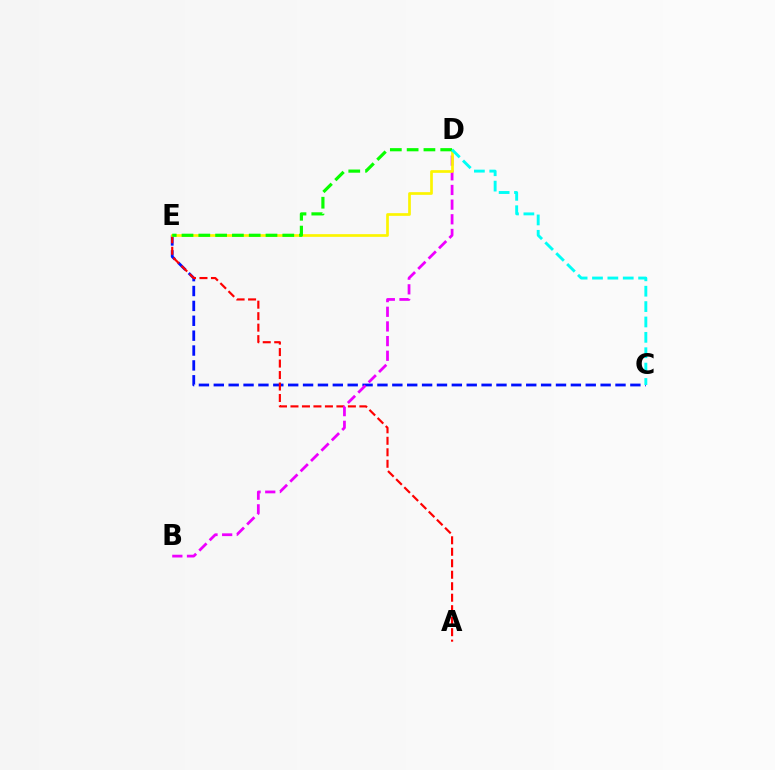{('C', 'E'): [{'color': '#0010ff', 'line_style': 'dashed', 'thickness': 2.02}], ('A', 'E'): [{'color': '#ff0000', 'line_style': 'dashed', 'thickness': 1.56}], ('B', 'D'): [{'color': '#ee00ff', 'line_style': 'dashed', 'thickness': 1.99}], ('D', 'E'): [{'color': '#fcf500', 'line_style': 'solid', 'thickness': 1.94}, {'color': '#08ff00', 'line_style': 'dashed', 'thickness': 2.28}], ('C', 'D'): [{'color': '#00fff6', 'line_style': 'dashed', 'thickness': 2.09}]}